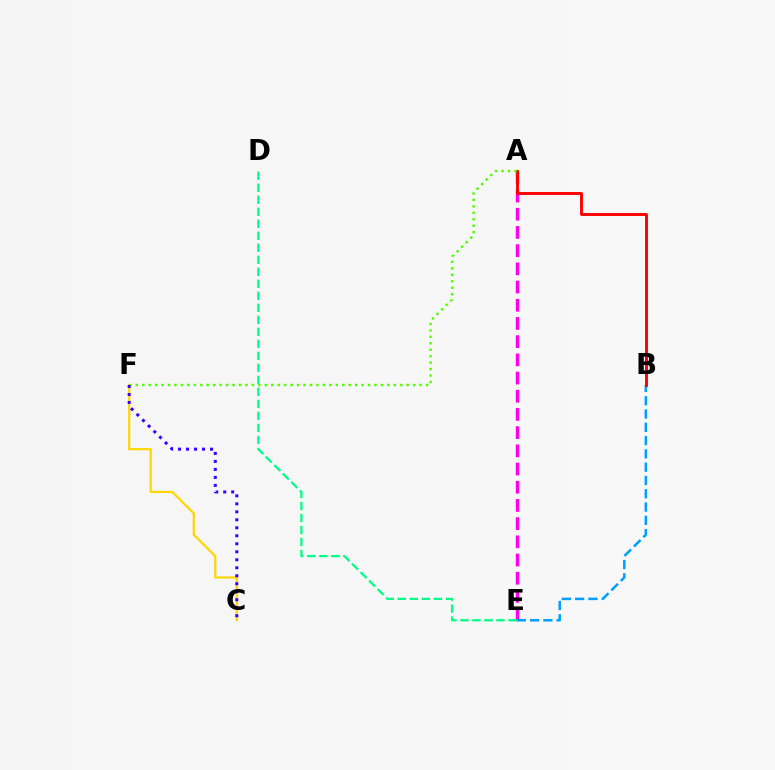{('A', 'E'): [{'color': '#ff00ed', 'line_style': 'dashed', 'thickness': 2.47}], ('C', 'F'): [{'color': '#ffd500', 'line_style': 'solid', 'thickness': 1.59}, {'color': '#3700ff', 'line_style': 'dotted', 'thickness': 2.17}], ('B', 'E'): [{'color': '#009eff', 'line_style': 'dashed', 'thickness': 1.81}], ('A', 'B'): [{'color': '#ff0000', 'line_style': 'solid', 'thickness': 2.09}], ('A', 'F'): [{'color': '#4fff00', 'line_style': 'dotted', 'thickness': 1.75}], ('D', 'E'): [{'color': '#00ff86', 'line_style': 'dashed', 'thickness': 1.63}]}